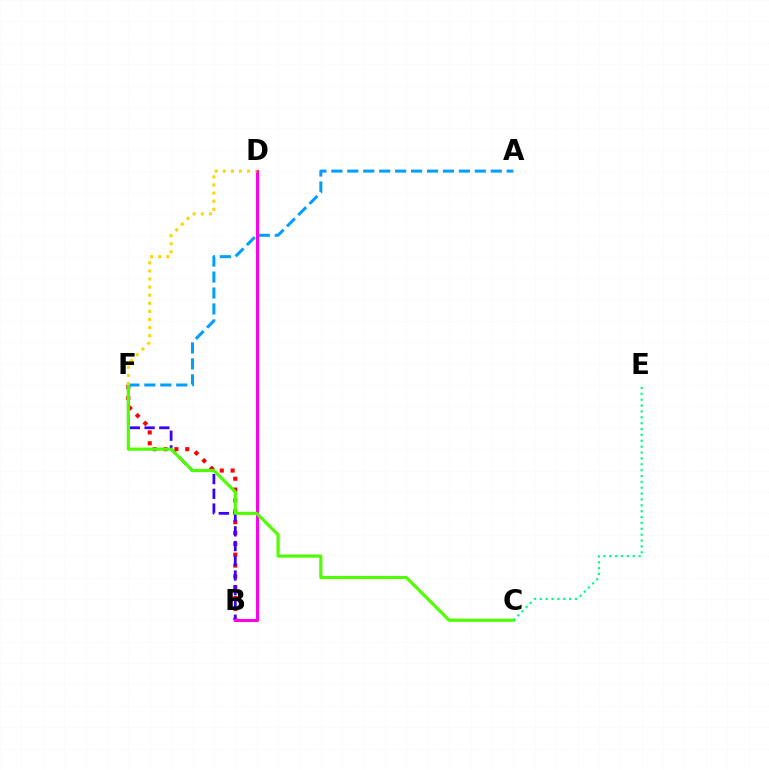{('B', 'F'): [{'color': '#ff0000', 'line_style': 'dotted', 'thickness': 2.95}, {'color': '#3700ff', 'line_style': 'dashed', 'thickness': 2.0}], ('A', 'F'): [{'color': '#009eff', 'line_style': 'dashed', 'thickness': 2.17}], ('B', 'D'): [{'color': '#ff00ed', 'line_style': 'solid', 'thickness': 2.21}], ('C', 'F'): [{'color': '#4fff00', 'line_style': 'solid', 'thickness': 2.26}], ('C', 'E'): [{'color': '#00ff86', 'line_style': 'dotted', 'thickness': 1.59}], ('D', 'F'): [{'color': '#ffd500', 'line_style': 'dotted', 'thickness': 2.2}]}